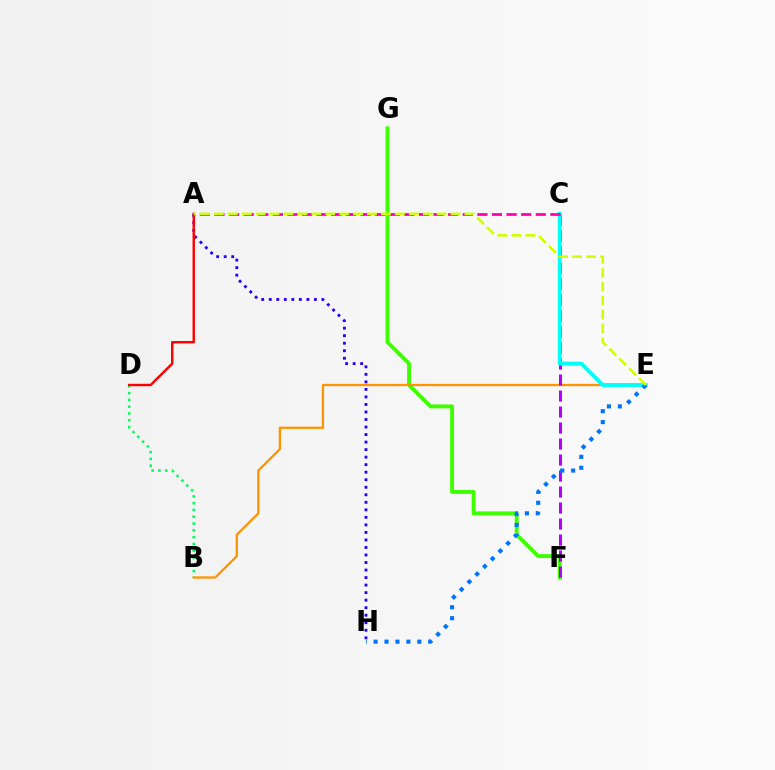{('B', 'D'): [{'color': '#00ff5c', 'line_style': 'dotted', 'thickness': 1.85}], ('F', 'G'): [{'color': '#3dff00', 'line_style': 'solid', 'thickness': 2.79}], ('B', 'E'): [{'color': '#ff9400', 'line_style': 'solid', 'thickness': 1.66}], ('C', 'F'): [{'color': '#b900ff', 'line_style': 'dashed', 'thickness': 2.17}], ('A', 'H'): [{'color': '#2500ff', 'line_style': 'dotted', 'thickness': 2.05}], ('C', 'E'): [{'color': '#00fff6', 'line_style': 'solid', 'thickness': 2.78}], ('A', 'D'): [{'color': '#ff0000', 'line_style': 'solid', 'thickness': 1.75}], ('A', 'C'): [{'color': '#ff00ac', 'line_style': 'dashed', 'thickness': 1.98}], ('E', 'H'): [{'color': '#0074ff', 'line_style': 'dotted', 'thickness': 2.97}], ('A', 'E'): [{'color': '#d1ff00', 'line_style': 'dashed', 'thickness': 1.89}]}